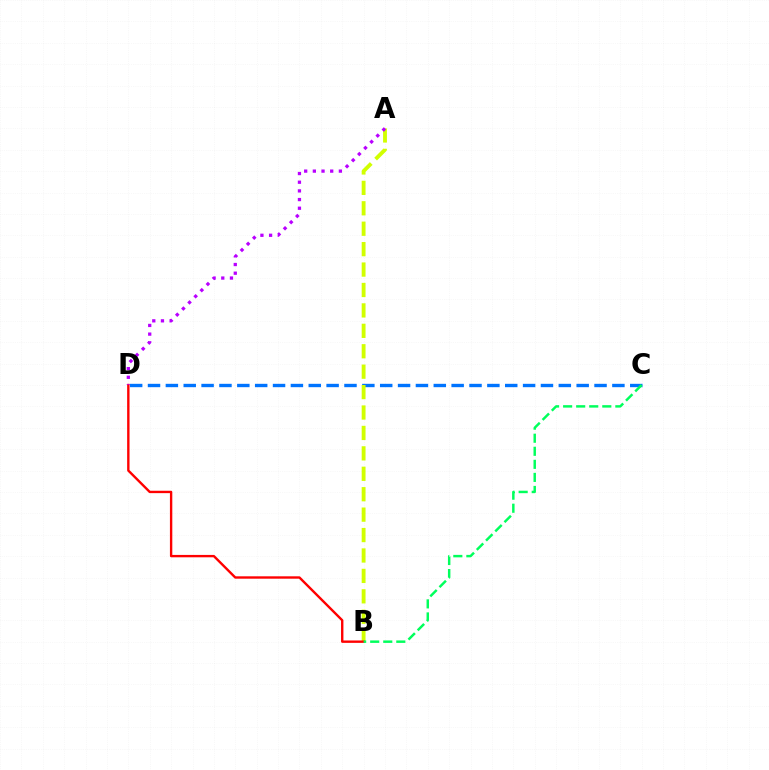{('C', 'D'): [{'color': '#0074ff', 'line_style': 'dashed', 'thickness': 2.43}], ('A', 'B'): [{'color': '#d1ff00', 'line_style': 'dashed', 'thickness': 2.77}], ('B', 'D'): [{'color': '#ff0000', 'line_style': 'solid', 'thickness': 1.72}], ('B', 'C'): [{'color': '#00ff5c', 'line_style': 'dashed', 'thickness': 1.77}], ('A', 'D'): [{'color': '#b900ff', 'line_style': 'dotted', 'thickness': 2.36}]}